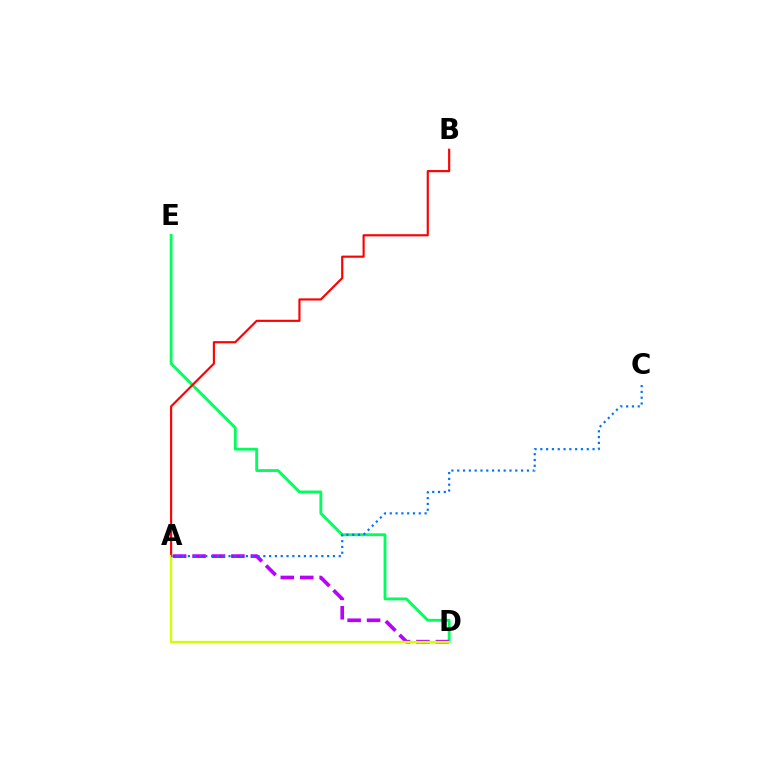{('D', 'E'): [{'color': '#00ff5c', 'line_style': 'solid', 'thickness': 2.05}], ('A', 'D'): [{'color': '#b900ff', 'line_style': 'dashed', 'thickness': 2.64}, {'color': '#d1ff00', 'line_style': 'solid', 'thickness': 1.66}], ('A', 'B'): [{'color': '#ff0000', 'line_style': 'solid', 'thickness': 1.54}], ('A', 'C'): [{'color': '#0074ff', 'line_style': 'dotted', 'thickness': 1.58}]}